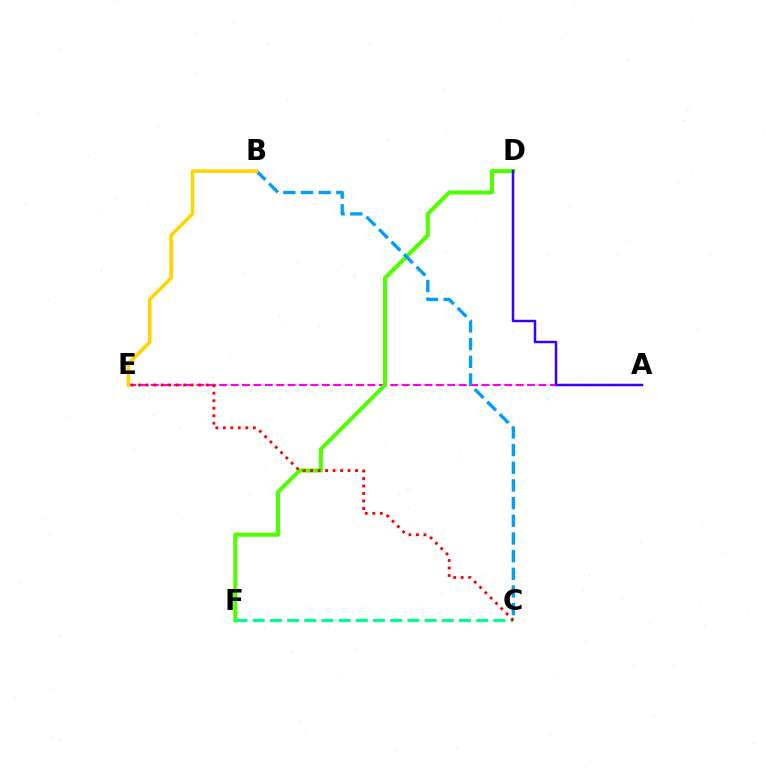{('A', 'E'): [{'color': '#ff00ed', 'line_style': 'dashed', 'thickness': 1.55}], ('D', 'F'): [{'color': '#4fff00', 'line_style': 'solid', 'thickness': 2.92}], ('C', 'F'): [{'color': '#00ff86', 'line_style': 'dashed', 'thickness': 2.34}], ('A', 'D'): [{'color': '#3700ff', 'line_style': 'solid', 'thickness': 1.78}], ('B', 'C'): [{'color': '#009eff', 'line_style': 'dashed', 'thickness': 2.4}], ('C', 'E'): [{'color': '#ff0000', 'line_style': 'dotted', 'thickness': 2.04}], ('B', 'E'): [{'color': '#ffd500', 'line_style': 'solid', 'thickness': 2.56}]}